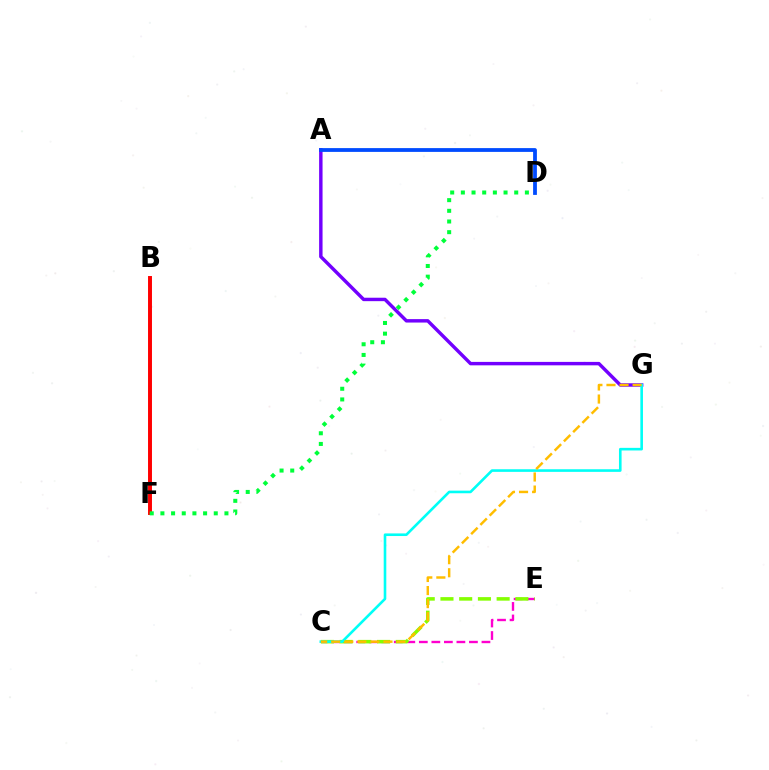{('C', 'E'): [{'color': '#ff00cf', 'line_style': 'dashed', 'thickness': 1.7}, {'color': '#84ff00', 'line_style': 'dashed', 'thickness': 2.54}], ('B', 'F'): [{'color': '#ff0000', 'line_style': 'solid', 'thickness': 2.83}], ('A', 'G'): [{'color': '#7200ff', 'line_style': 'solid', 'thickness': 2.47}], ('C', 'G'): [{'color': '#00fff6', 'line_style': 'solid', 'thickness': 1.88}, {'color': '#ffbd00', 'line_style': 'dashed', 'thickness': 1.77}], ('A', 'D'): [{'color': '#004bff', 'line_style': 'solid', 'thickness': 2.73}], ('D', 'F'): [{'color': '#00ff39', 'line_style': 'dotted', 'thickness': 2.9}]}